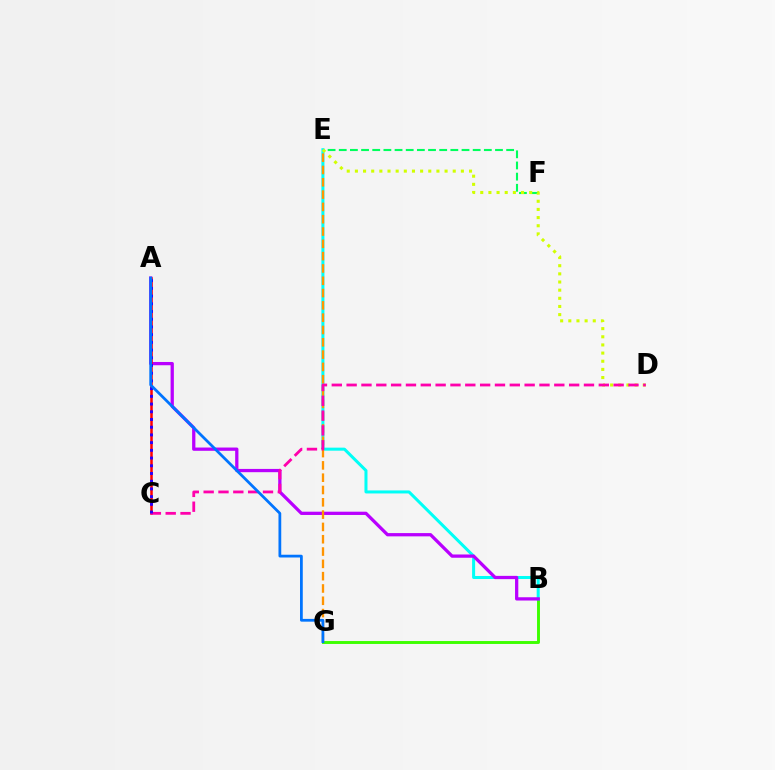{('E', 'F'): [{'color': '#00ff5c', 'line_style': 'dashed', 'thickness': 1.52}], ('B', 'G'): [{'color': '#3dff00', 'line_style': 'solid', 'thickness': 2.1}], ('B', 'E'): [{'color': '#00fff6', 'line_style': 'solid', 'thickness': 2.17}], ('A', 'B'): [{'color': '#b900ff', 'line_style': 'solid', 'thickness': 2.35}], ('D', 'E'): [{'color': '#d1ff00', 'line_style': 'dotted', 'thickness': 2.22}], ('A', 'C'): [{'color': '#ff0000', 'line_style': 'solid', 'thickness': 1.81}, {'color': '#2500ff', 'line_style': 'dotted', 'thickness': 2.1}], ('E', 'G'): [{'color': '#ff9400', 'line_style': 'dashed', 'thickness': 1.67}], ('C', 'D'): [{'color': '#ff00ac', 'line_style': 'dashed', 'thickness': 2.02}], ('A', 'G'): [{'color': '#0074ff', 'line_style': 'solid', 'thickness': 1.99}]}